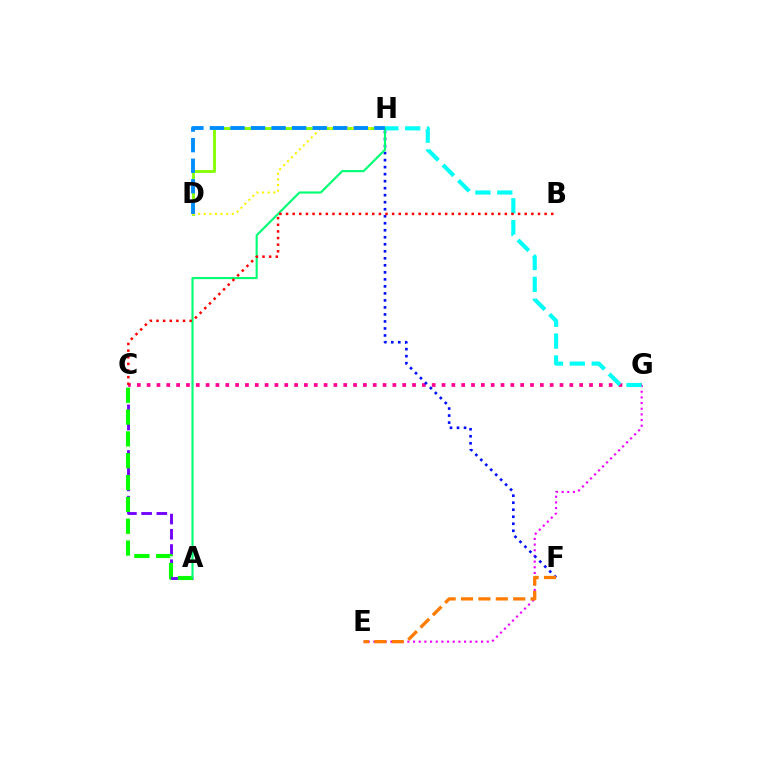{('D', 'H'): [{'color': '#84ff00', 'line_style': 'solid', 'thickness': 2.04}, {'color': '#fcf500', 'line_style': 'dotted', 'thickness': 1.52}, {'color': '#008cff', 'line_style': 'dashed', 'thickness': 2.79}], ('E', 'G'): [{'color': '#ee00ff', 'line_style': 'dotted', 'thickness': 1.54}], ('A', 'C'): [{'color': '#7200ff', 'line_style': 'dashed', 'thickness': 2.07}, {'color': '#08ff00', 'line_style': 'dashed', 'thickness': 2.97}], ('C', 'G'): [{'color': '#ff0094', 'line_style': 'dotted', 'thickness': 2.67}], ('F', 'H'): [{'color': '#0010ff', 'line_style': 'dotted', 'thickness': 1.91}], ('G', 'H'): [{'color': '#00fff6', 'line_style': 'dashed', 'thickness': 2.97}], ('A', 'H'): [{'color': '#00ff74', 'line_style': 'solid', 'thickness': 1.54}], ('E', 'F'): [{'color': '#ff7c00', 'line_style': 'dashed', 'thickness': 2.36}], ('B', 'C'): [{'color': '#ff0000', 'line_style': 'dotted', 'thickness': 1.8}]}